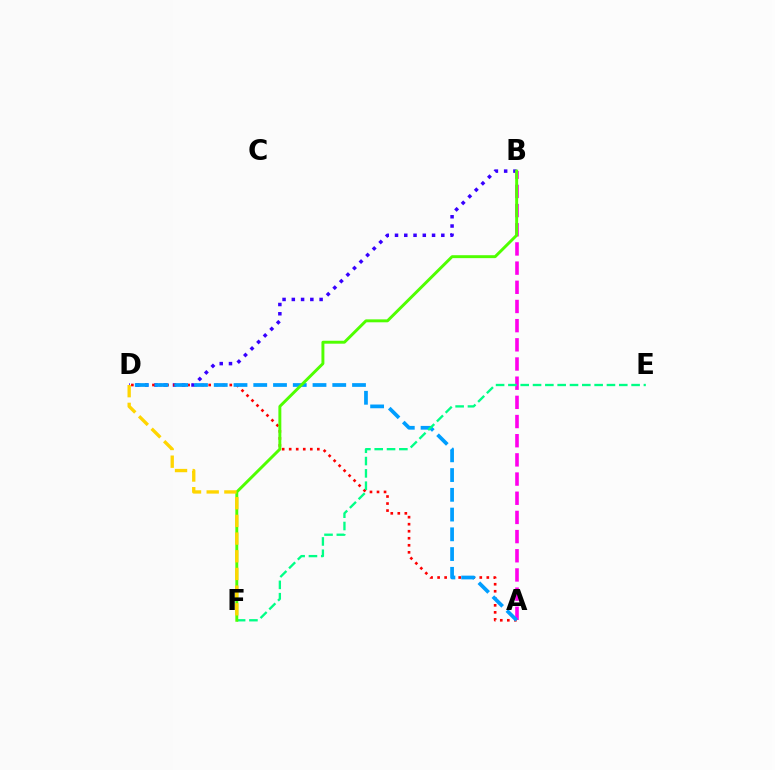{('B', 'D'): [{'color': '#3700ff', 'line_style': 'dotted', 'thickness': 2.52}], ('A', 'D'): [{'color': '#ff0000', 'line_style': 'dotted', 'thickness': 1.91}, {'color': '#009eff', 'line_style': 'dashed', 'thickness': 2.68}], ('A', 'B'): [{'color': '#ff00ed', 'line_style': 'dashed', 'thickness': 2.61}], ('E', 'F'): [{'color': '#00ff86', 'line_style': 'dashed', 'thickness': 1.67}], ('B', 'F'): [{'color': '#4fff00', 'line_style': 'solid', 'thickness': 2.11}], ('D', 'F'): [{'color': '#ffd500', 'line_style': 'dashed', 'thickness': 2.4}]}